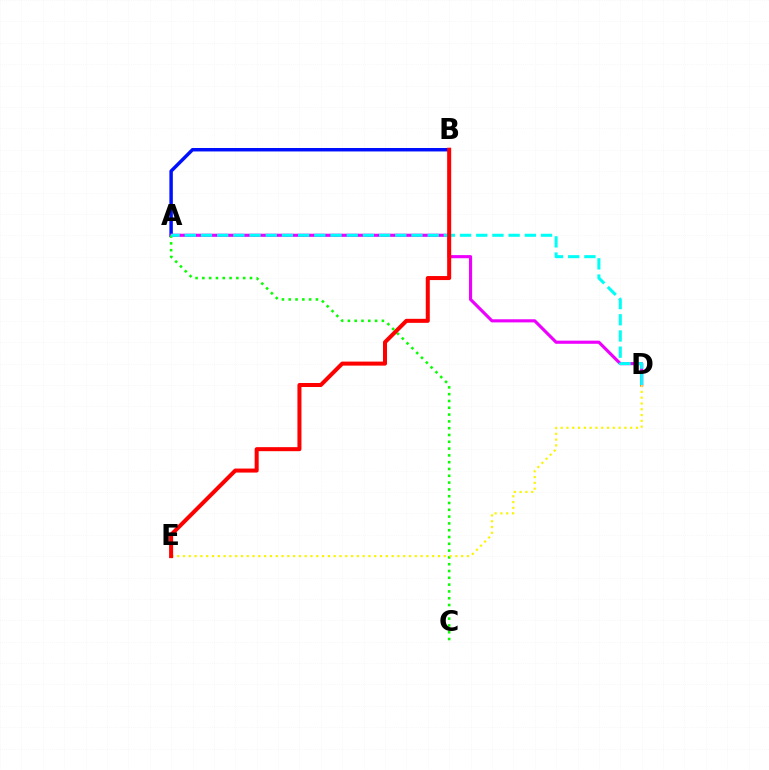{('A', 'B'): [{'color': '#0010ff', 'line_style': 'solid', 'thickness': 2.49}], ('A', 'D'): [{'color': '#ee00ff', 'line_style': 'solid', 'thickness': 2.26}, {'color': '#00fff6', 'line_style': 'dashed', 'thickness': 2.2}], ('A', 'C'): [{'color': '#08ff00', 'line_style': 'dotted', 'thickness': 1.85}], ('D', 'E'): [{'color': '#fcf500', 'line_style': 'dotted', 'thickness': 1.57}], ('B', 'E'): [{'color': '#ff0000', 'line_style': 'solid', 'thickness': 2.89}]}